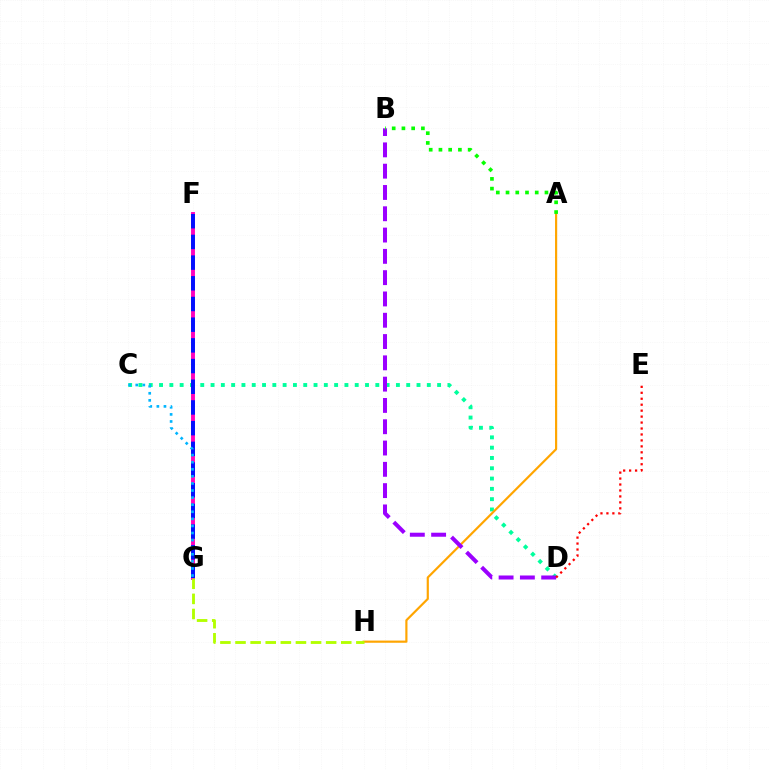{('C', 'D'): [{'color': '#00ff9d', 'line_style': 'dotted', 'thickness': 2.8}], ('A', 'H'): [{'color': '#ffa500', 'line_style': 'solid', 'thickness': 1.57}], ('B', 'D'): [{'color': '#9b00ff', 'line_style': 'dashed', 'thickness': 2.89}], ('F', 'G'): [{'color': '#ff00bd', 'line_style': 'solid', 'thickness': 2.81}, {'color': '#0010ff', 'line_style': 'dashed', 'thickness': 2.81}], ('A', 'B'): [{'color': '#08ff00', 'line_style': 'dotted', 'thickness': 2.64}], ('C', 'G'): [{'color': '#00b5ff', 'line_style': 'dotted', 'thickness': 1.92}], ('D', 'E'): [{'color': '#ff0000', 'line_style': 'dotted', 'thickness': 1.62}], ('G', 'H'): [{'color': '#b3ff00', 'line_style': 'dashed', 'thickness': 2.05}]}